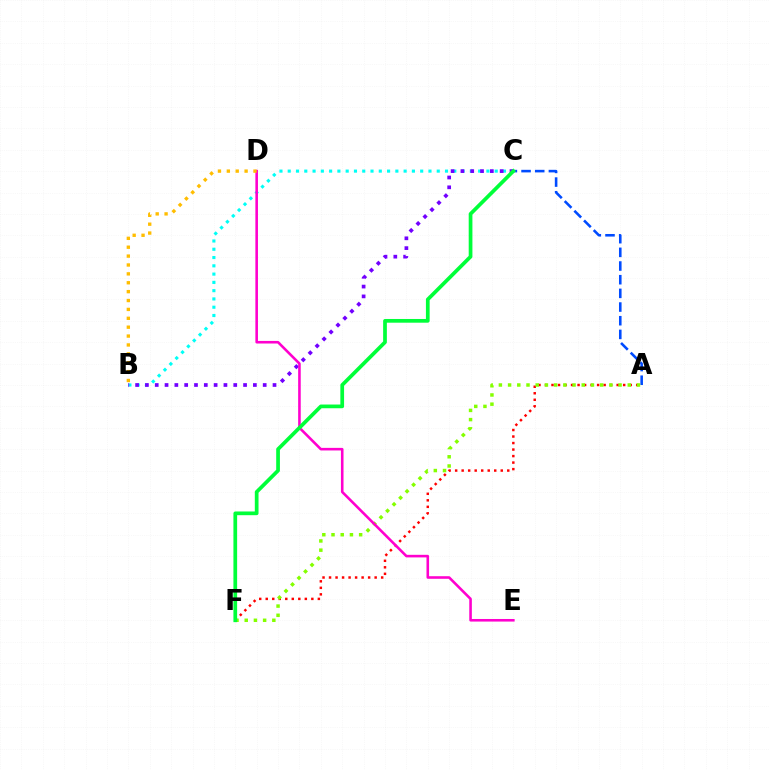{('A', 'C'): [{'color': '#004bff', 'line_style': 'dashed', 'thickness': 1.86}], ('A', 'F'): [{'color': '#ff0000', 'line_style': 'dotted', 'thickness': 1.77}, {'color': '#84ff00', 'line_style': 'dotted', 'thickness': 2.5}], ('B', 'C'): [{'color': '#00fff6', 'line_style': 'dotted', 'thickness': 2.25}, {'color': '#7200ff', 'line_style': 'dotted', 'thickness': 2.67}], ('D', 'E'): [{'color': '#ff00cf', 'line_style': 'solid', 'thickness': 1.86}], ('B', 'D'): [{'color': '#ffbd00', 'line_style': 'dotted', 'thickness': 2.41}], ('C', 'F'): [{'color': '#00ff39', 'line_style': 'solid', 'thickness': 2.68}]}